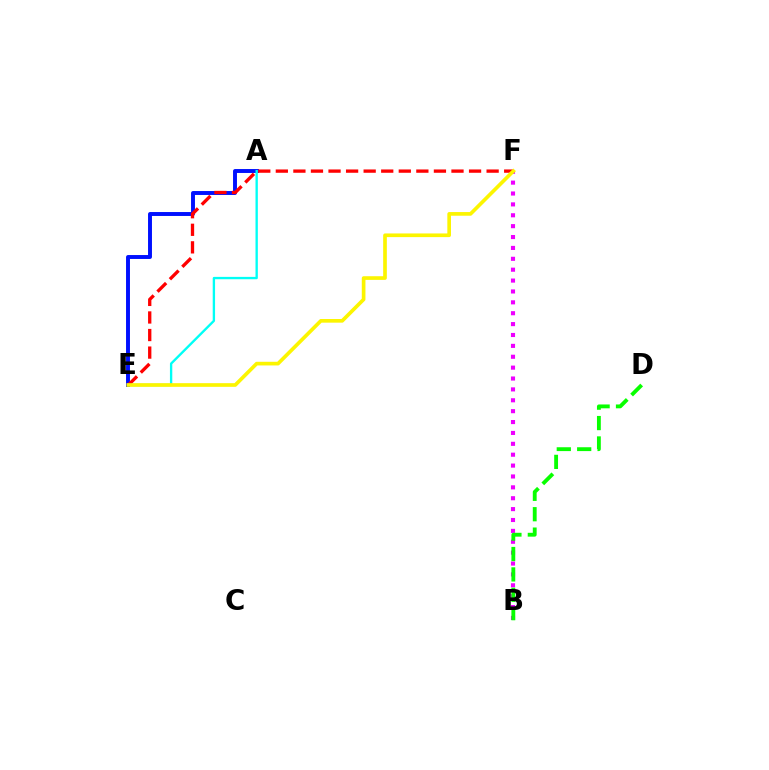{('B', 'F'): [{'color': '#ee00ff', 'line_style': 'dotted', 'thickness': 2.96}], ('A', 'E'): [{'color': '#0010ff', 'line_style': 'solid', 'thickness': 2.83}, {'color': '#00fff6', 'line_style': 'solid', 'thickness': 1.69}], ('B', 'D'): [{'color': '#08ff00', 'line_style': 'dashed', 'thickness': 2.77}], ('E', 'F'): [{'color': '#ff0000', 'line_style': 'dashed', 'thickness': 2.39}, {'color': '#fcf500', 'line_style': 'solid', 'thickness': 2.64}]}